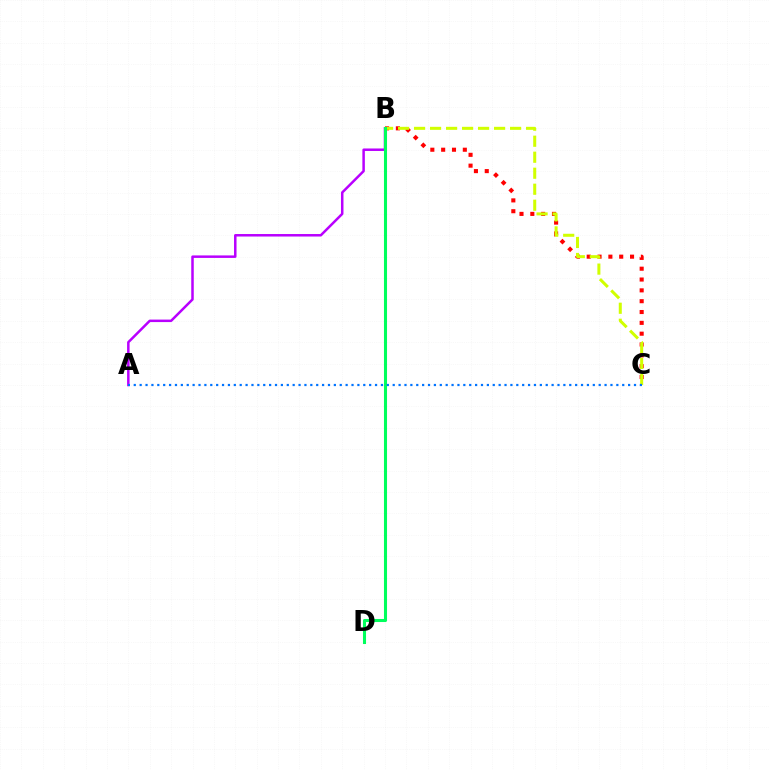{('B', 'C'): [{'color': '#ff0000', 'line_style': 'dotted', 'thickness': 2.94}, {'color': '#d1ff00', 'line_style': 'dashed', 'thickness': 2.17}], ('A', 'B'): [{'color': '#b900ff', 'line_style': 'solid', 'thickness': 1.8}], ('B', 'D'): [{'color': '#00ff5c', 'line_style': 'solid', 'thickness': 2.21}], ('A', 'C'): [{'color': '#0074ff', 'line_style': 'dotted', 'thickness': 1.6}]}